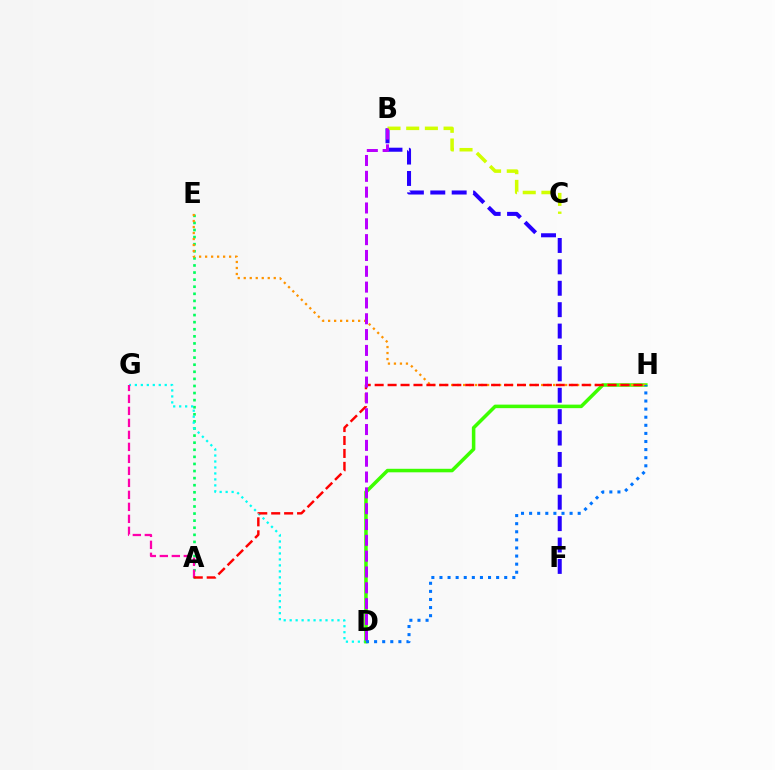{('A', 'E'): [{'color': '#00ff5c', 'line_style': 'dotted', 'thickness': 1.93}], ('D', 'G'): [{'color': '#00fff6', 'line_style': 'dotted', 'thickness': 1.62}], ('D', 'H'): [{'color': '#3dff00', 'line_style': 'solid', 'thickness': 2.54}, {'color': '#0074ff', 'line_style': 'dotted', 'thickness': 2.2}], ('E', 'H'): [{'color': '#ff9400', 'line_style': 'dotted', 'thickness': 1.63}], ('B', 'F'): [{'color': '#2500ff', 'line_style': 'dashed', 'thickness': 2.91}], ('A', 'G'): [{'color': '#ff00ac', 'line_style': 'dashed', 'thickness': 1.63}], ('B', 'C'): [{'color': '#d1ff00', 'line_style': 'dashed', 'thickness': 2.54}], ('A', 'H'): [{'color': '#ff0000', 'line_style': 'dashed', 'thickness': 1.76}], ('B', 'D'): [{'color': '#b900ff', 'line_style': 'dashed', 'thickness': 2.15}]}